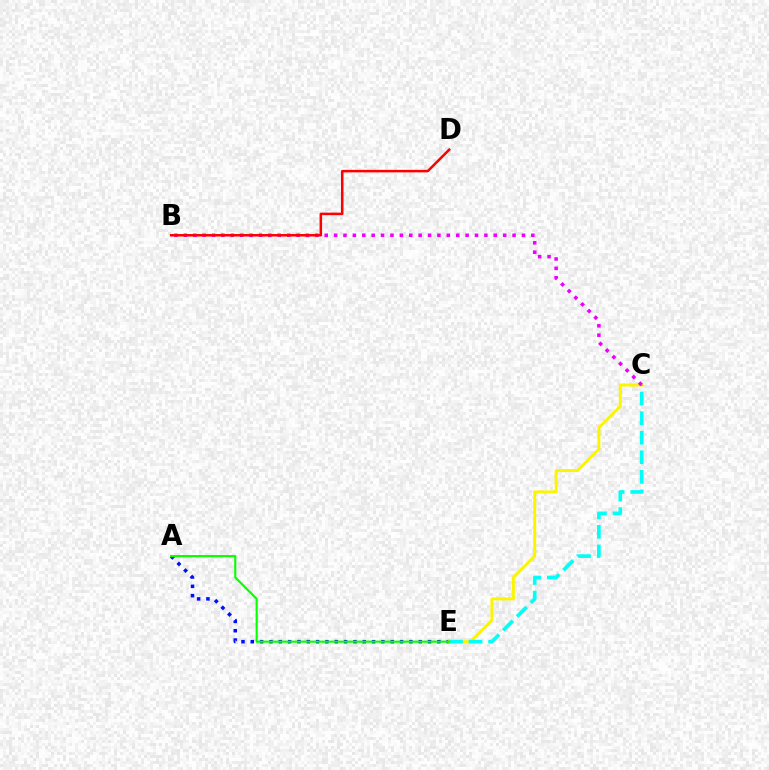{('A', 'E'): [{'color': '#0010ff', 'line_style': 'dotted', 'thickness': 2.53}, {'color': '#08ff00', 'line_style': 'solid', 'thickness': 1.53}], ('C', 'E'): [{'color': '#fcf500', 'line_style': 'solid', 'thickness': 2.14}, {'color': '#00fff6', 'line_style': 'dashed', 'thickness': 2.66}], ('B', 'C'): [{'color': '#ee00ff', 'line_style': 'dotted', 'thickness': 2.55}], ('B', 'D'): [{'color': '#ff0000', 'line_style': 'solid', 'thickness': 1.81}]}